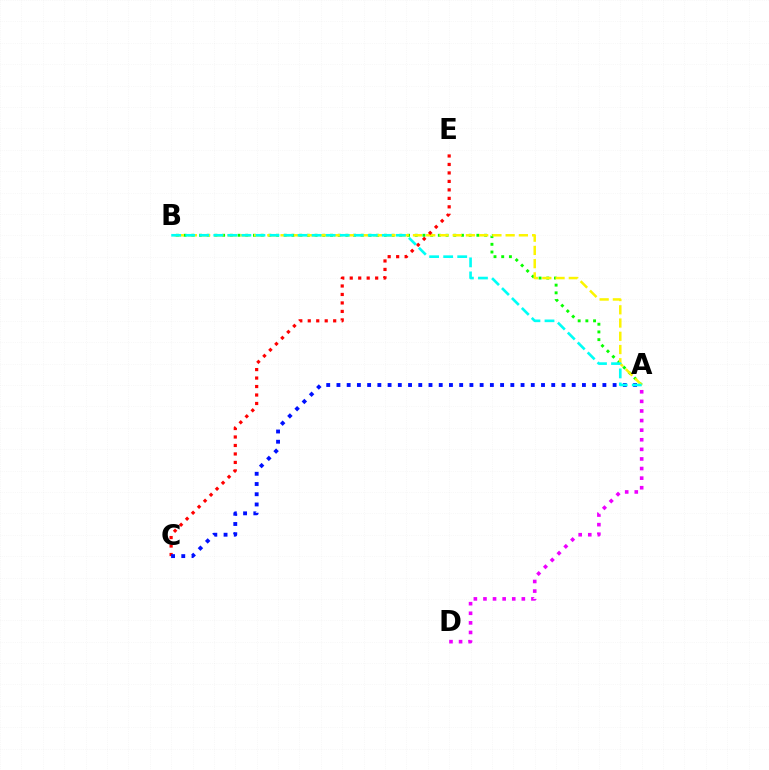{('A', 'D'): [{'color': '#ee00ff', 'line_style': 'dotted', 'thickness': 2.61}], ('A', 'B'): [{'color': '#08ff00', 'line_style': 'dotted', 'thickness': 2.09}, {'color': '#fcf500', 'line_style': 'dashed', 'thickness': 1.8}, {'color': '#00fff6', 'line_style': 'dashed', 'thickness': 1.91}], ('C', 'E'): [{'color': '#ff0000', 'line_style': 'dotted', 'thickness': 2.3}], ('A', 'C'): [{'color': '#0010ff', 'line_style': 'dotted', 'thickness': 2.78}]}